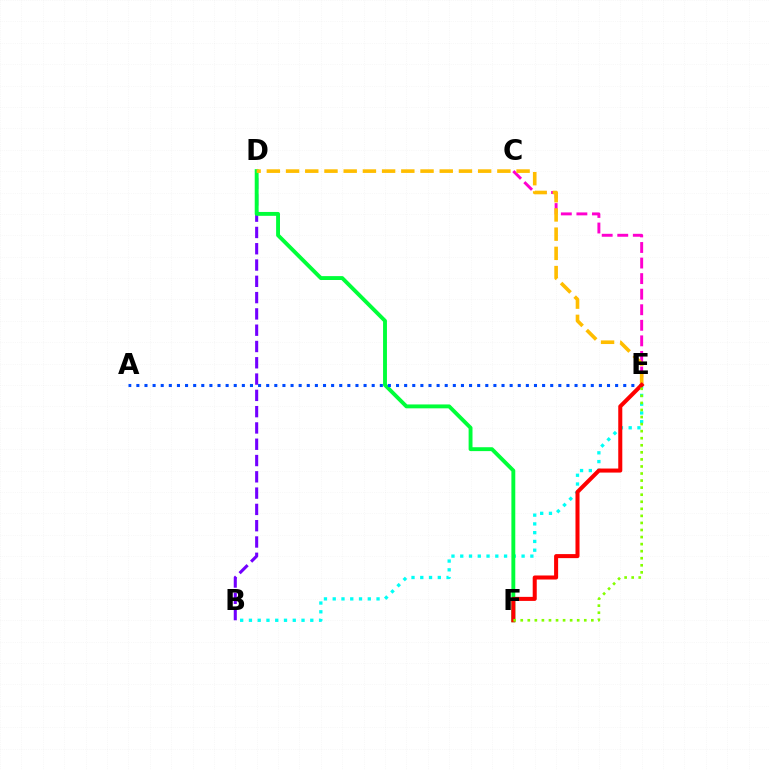{('B', 'E'): [{'color': '#00fff6', 'line_style': 'dotted', 'thickness': 2.38}], ('B', 'D'): [{'color': '#7200ff', 'line_style': 'dashed', 'thickness': 2.21}], ('D', 'F'): [{'color': '#00ff39', 'line_style': 'solid', 'thickness': 2.8}], ('C', 'E'): [{'color': '#ff00cf', 'line_style': 'dashed', 'thickness': 2.11}], ('A', 'E'): [{'color': '#004bff', 'line_style': 'dotted', 'thickness': 2.2}], ('D', 'E'): [{'color': '#ffbd00', 'line_style': 'dashed', 'thickness': 2.61}], ('E', 'F'): [{'color': '#ff0000', 'line_style': 'solid', 'thickness': 2.91}, {'color': '#84ff00', 'line_style': 'dotted', 'thickness': 1.92}]}